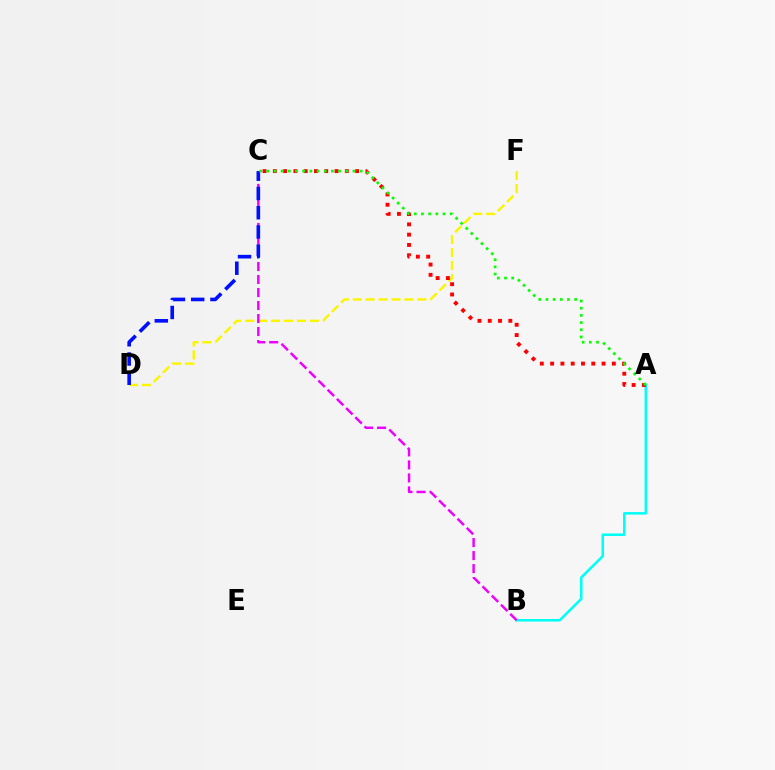{('D', 'F'): [{'color': '#fcf500', 'line_style': 'dashed', 'thickness': 1.76}], ('A', 'B'): [{'color': '#00fff6', 'line_style': 'solid', 'thickness': 1.83}], ('B', 'C'): [{'color': '#ee00ff', 'line_style': 'dashed', 'thickness': 1.77}], ('C', 'D'): [{'color': '#0010ff', 'line_style': 'dashed', 'thickness': 2.62}], ('A', 'C'): [{'color': '#ff0000', 'line_style': 'dotted', 'thickness': 2.8}, {'color': '#08ff00', 'line_style': 'dotted', 'thickness': 1.95}]}